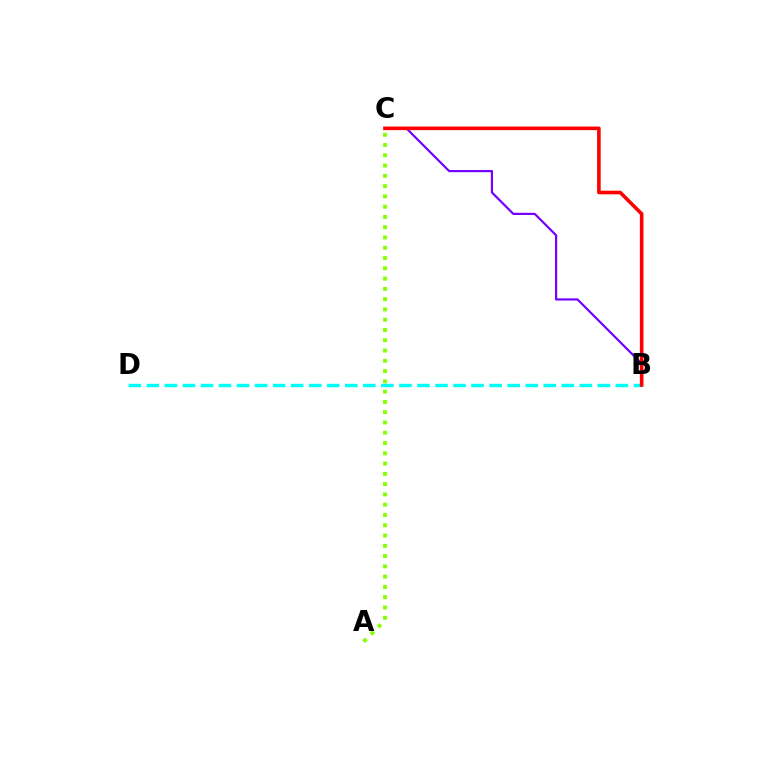{('B', 'C'): [{'color': '#7200ff', 'line_style': 'solid', 'thickness': 1.57}, {'color': '#ff0000', 'line_style': 'solid', 'thickness': 2.6}], ('B', 'D'): [{'color': '#00fff6', 'line_style': 'dashed', 'thickness': 2.45}], ('A', 'C'): [{'color': '#84ff00', 'line_style': 'dotted', 'thickness': 2.79}]}